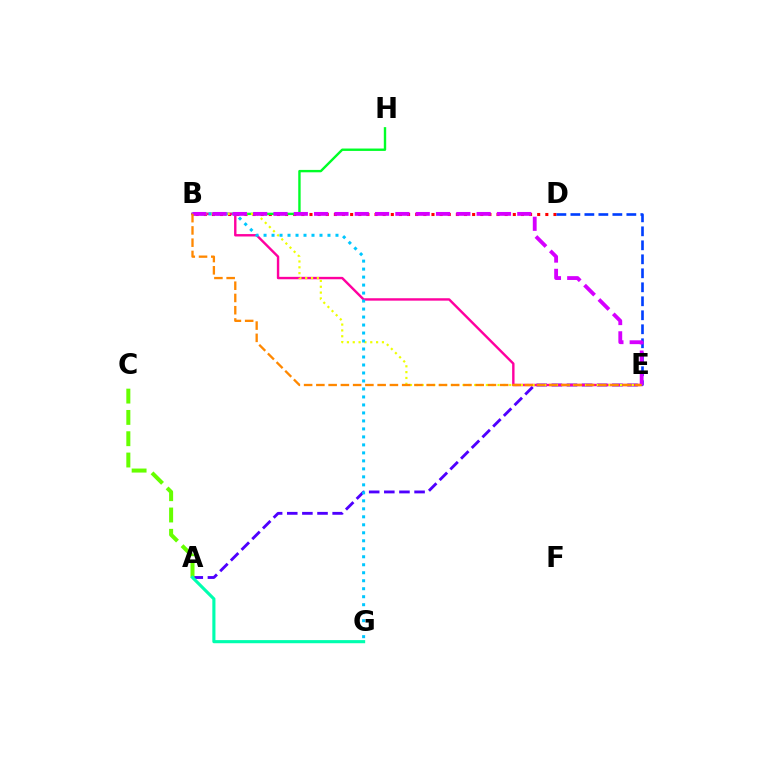{('B', 'D'): [{'color': '#ff0000', 'line_style': 'dotted', 'thickness': 2.21}], ('B', 'H'): [{'color': '#00ff27', 'line_style': 'solid', 'thickness': 1.72}], ('A', 'E'): [{'color': '#4f00ff', 'line_style': 'dashed', 'thickness': 2.06}], ('B', 'E'): [{'color': '#ff00a0', 'line_style': 'solid', 'thickness': 1.73}, {'color': '#eeff00', 'line_style': 'dotted', 'thickness': 1.59}, {'color': '#d600ff', 'line_style': 'dashed', 'thickness': 2.76}, {'color': '#ff8800', 'line_style': 'dashed', 'thickness': 1.67}], ('B', 'G'): [{'color': '#00c7ff', 'line_style': 'dotted', 'thickness': 2.17}], ('D', 'E'): [{'color': '#003fff', 'line_style': 'dashed', 'thickness': 1.9}], ('A', 'C'): [{'color': '#66ff00', 'line_style': 'dashed', 'thickness': 2.89}], ('A', 'G'): [{'color': '#00ffaf', 'line_style': 'solid', 'thickness': 2.25}]}